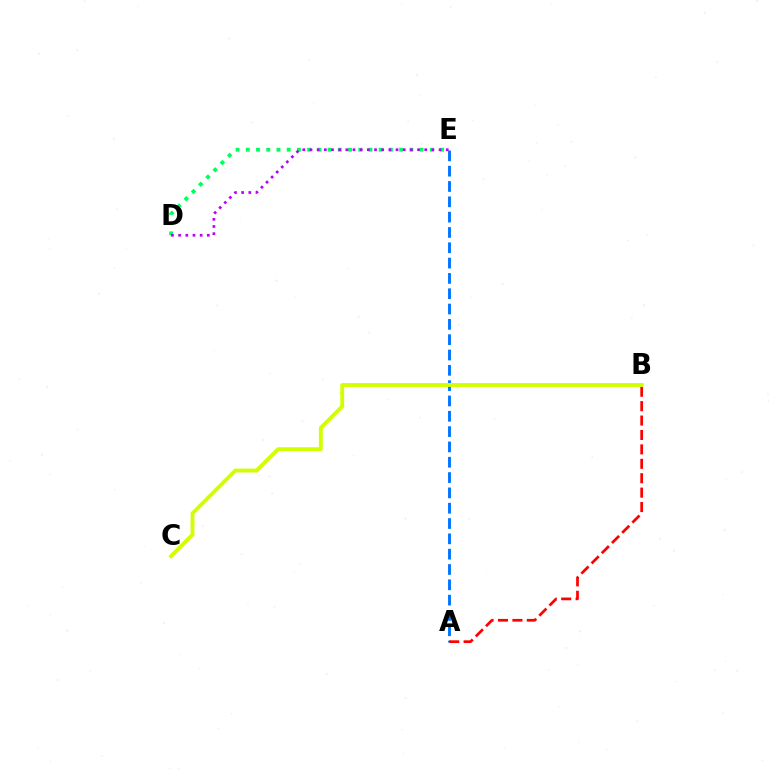{('A', 'E'): [{'color': '#0074ff', 'line_style': 'dashed', 'thickness': 2.08}], ('A', 'B'): [{'color': '#ff0000', 'line_style': 'dashed', 'thickness': 1.96}], ('D', 'E'): [{'color': '#00ff5c', 'line_style': 'dotted', 'thickness': 2.78}, {'color': '#b900ff', 'line_style': 'dotted', 'thickness': 1.95}], ('B', 'C'): [{'color': '#d1ff00', 'line_style': 'solid', 'thickness': 2.8}]}